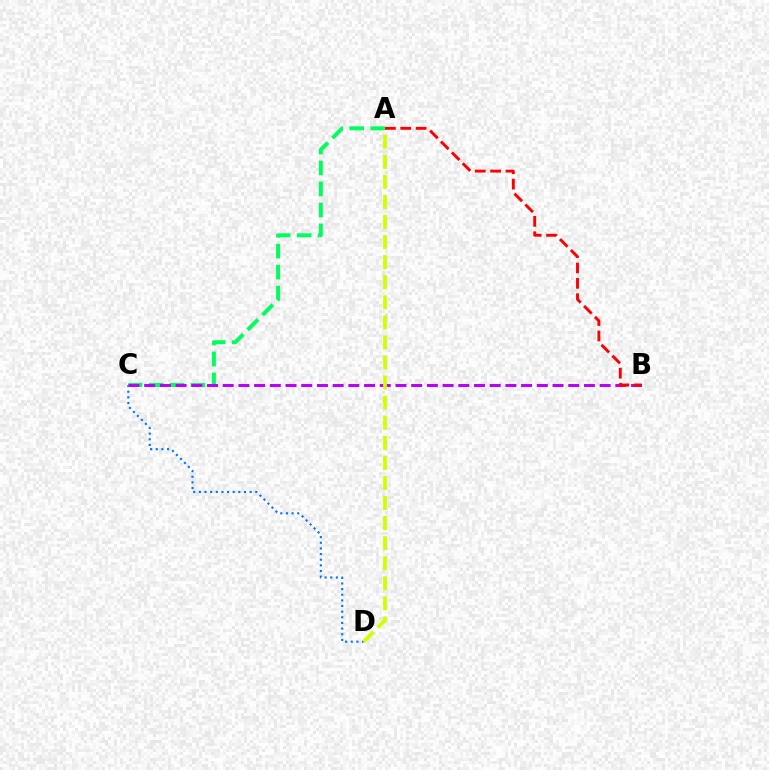{('C', 'D'): [{'color': '#0074ff', 'line_style': 'dotted', 'thickness': 1.53}], ('A', 'C'): [{'color': '#00ff5c', 'line_style': 'dashed', 'thickness': 2.85}], ('B', 'C'): [{'color': '#b900ff', 'line_style': 'dashed', 'thickness': 2.13}], ('A', 'D'): [{'color': '#d1ff00', 'line_style': 'dashed', 'thickness': 2.73}], ('A', 'B'): [{'color': '#ff0000', 'line_style': 'dashed', 'thickness': 2.09}]}